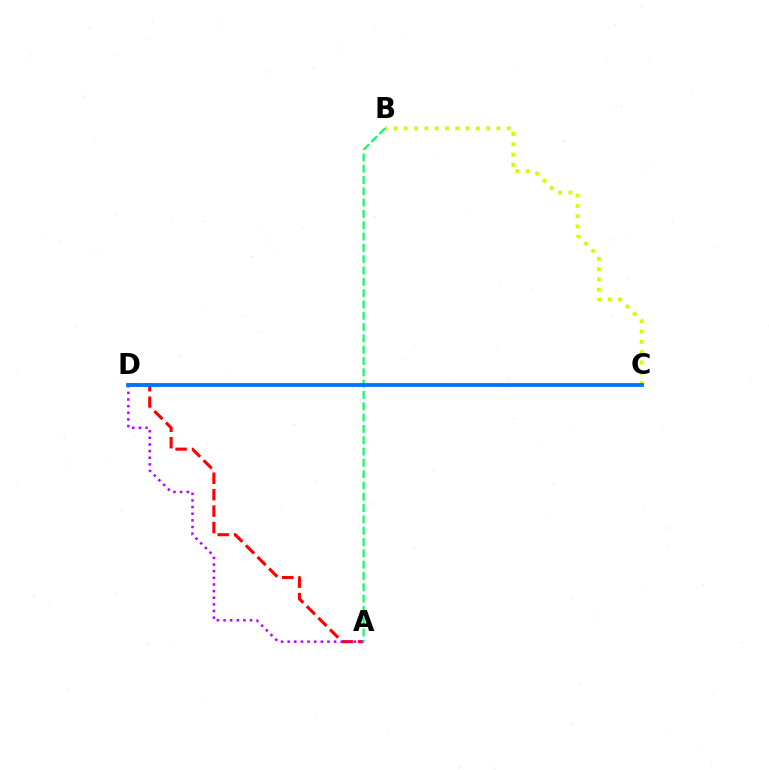{('A', 'D'): [{'color': '#ff0000', 'line_style': 'dashed', 'thickness': 2.23}, {'color': '#b900ff', 'line_style': 'dotted', 'thickness': 1.8}], ('B', 'C'): [{'color': '#d1ff00', 'line_style': 'dotted', 'thickness': 2.8}], ('A', 'B'): [{'color': '#00ff5c', 'line_style': 'dashed', 'thickness': 1.54}], ('C', 'D'): [{'color': '#0074ff', 'line_style': 'solid', 'thickness': 2.74}]}